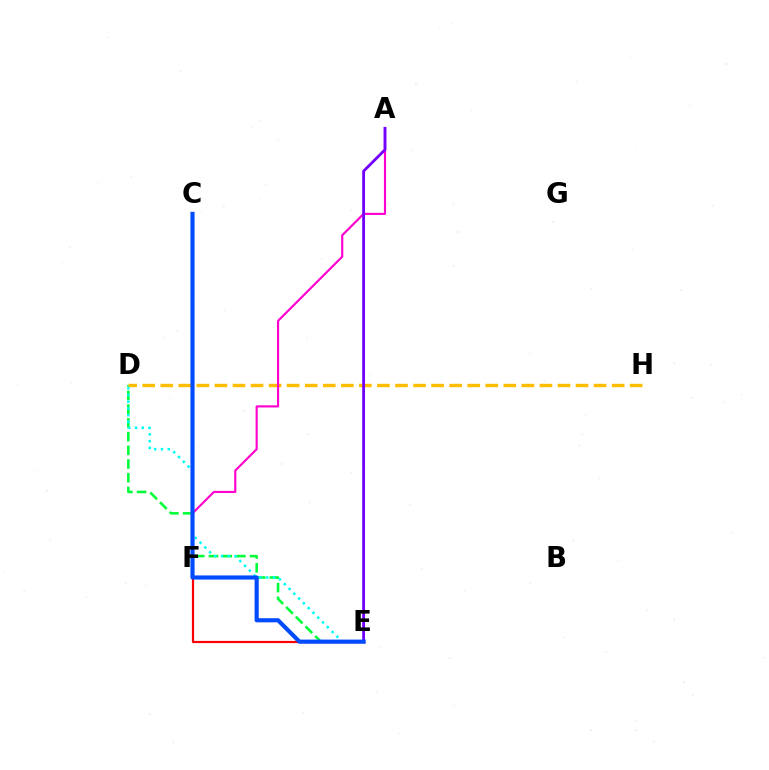{('E', 'F'): [{'color': '#ff0000', 'line_style': 'solid', 'thickness': 1.59}], ('C', 'F'): [{'color': '#84ff00', 'line_style': 'dotted', 'thickness': 1.53}], ('D', 'E'): [{'color': '#00ff39', 'line_style': 'dashed', 'thickness': 1.86}, {'color': '#00fff6', 'line_style': 'dotted', 'thickness': 1.84}], ('D', 'H'): [{'color': '#ffbd00', 'line_style': 'dashed', 'thickness': 2.45}], ('A', 'F'): [{'color': '#ff00cf', 'line_style': 'solid', 'thickness': 1.55}], ('A', 'E'): [{'color': '#7200ff', 'line_style': 'solid', 'thickness': 2.04}], ('C', 'E'): [{'color': '#004bff', 'line_style': 'solid', 'thickness': 2.98}]}